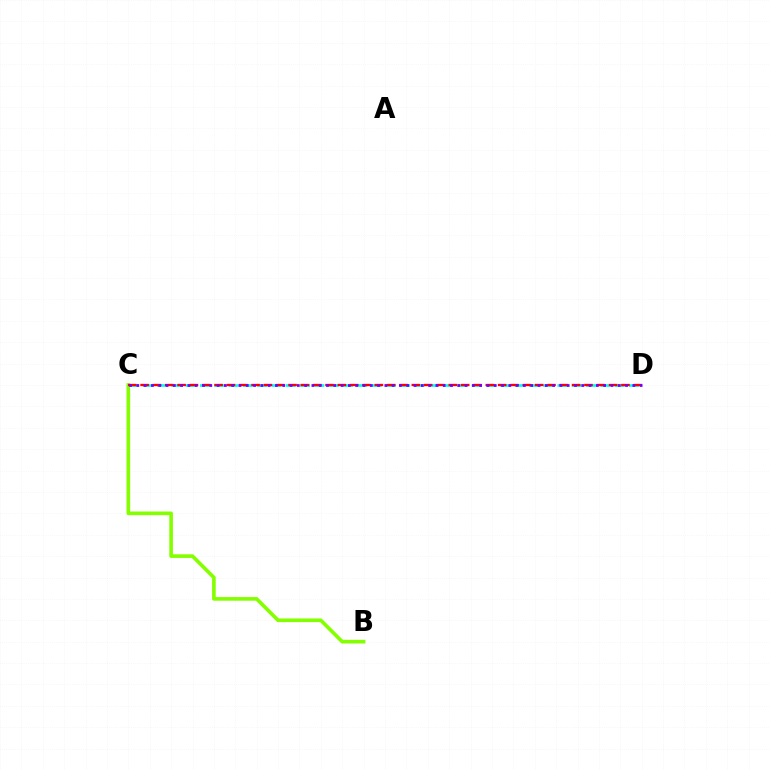{('C', 'D'): [{'color': '#00fff6', 'line_style': 'dashed', 'thickness': 1.94}, {'color': '#ff0000', 'line_style': 'dashed', 'thickness': 1.67}, {'color': '#7200ff', 'line_style': 'dotted', 'thickness': 1.98}], ('B', 'C'): [{'color': '#84ff00', 'line_style': 'solid', 'thickness': 2.62}]}